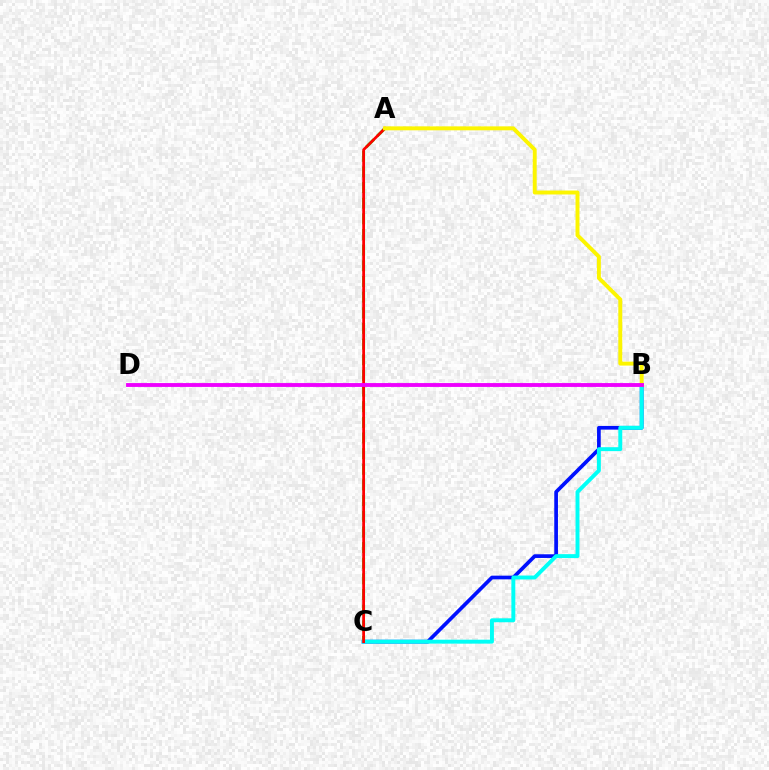{('A', 'C'): [{'color': '#08ff00', 'line_style': 'dashed', 'thickness': 2.13}, {'color': '#ff0000', 'line_style': 'solid', 'thickness': 1.98}], ('B', 'C'): [{'color': '#0010ff', 'line_style': 'solid', 'thickness': 2.66}, {'color': '#00fff6', 'line_style': 'solid', 'thickness': 2.83}], ('A', 'B'): [{'color': '#fcf500', 'line_style': 'solid', 'thickness': 2.83}], ('B', 'D'): [{'color': '#ee00ff', 'line_style': 'solid', 'thickness': 2.77}]}